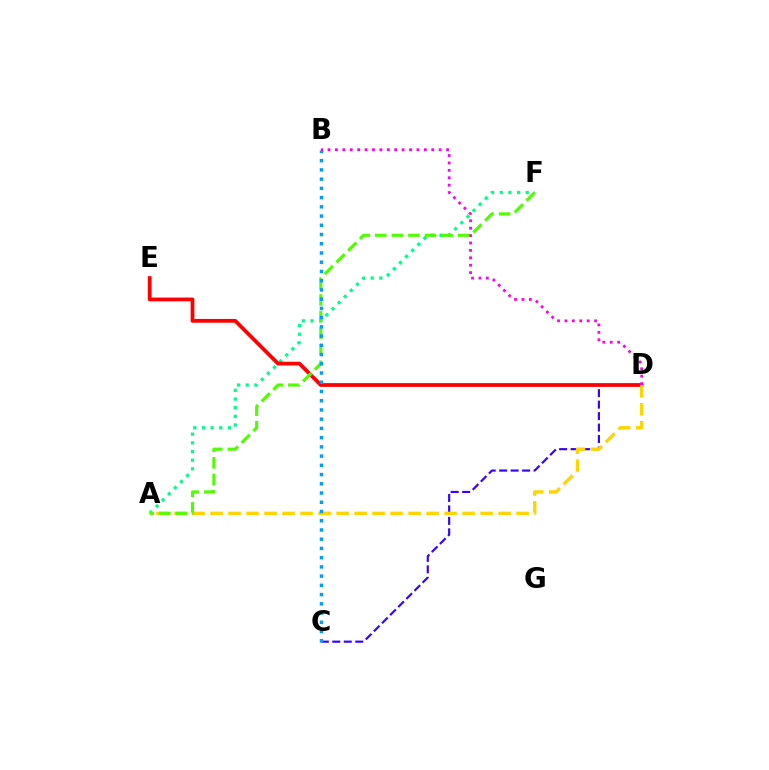{('C', 'D'): [{'color': '#3700ff', 'line_style': 'dashed', 'thickness': 1.56}], ('A', 'F'): [{'color': '#00ff86', 'line_style': 'dotted', 'thickness': 2.35}, {'color': '#4fff00', 'line_style': 'dashed', 'thickness': 2.25}], ('D', 'E'): [{'color': '#ff0000', 'line_style': 'solid', 'thickness': 2.72}], ('A', 'D'): [{'color': '#ffd500', 'line_style': 'dashed', 'thickness': 2.45}], ('B', 'C'): [{'color': '#009eff', 'line_style': 'dotted', 'thickness': 2.51}], ('B', 'D'): [{'color': '#ff00ed', 'line_style': 'dotted', 'thickness': 2.01}]}